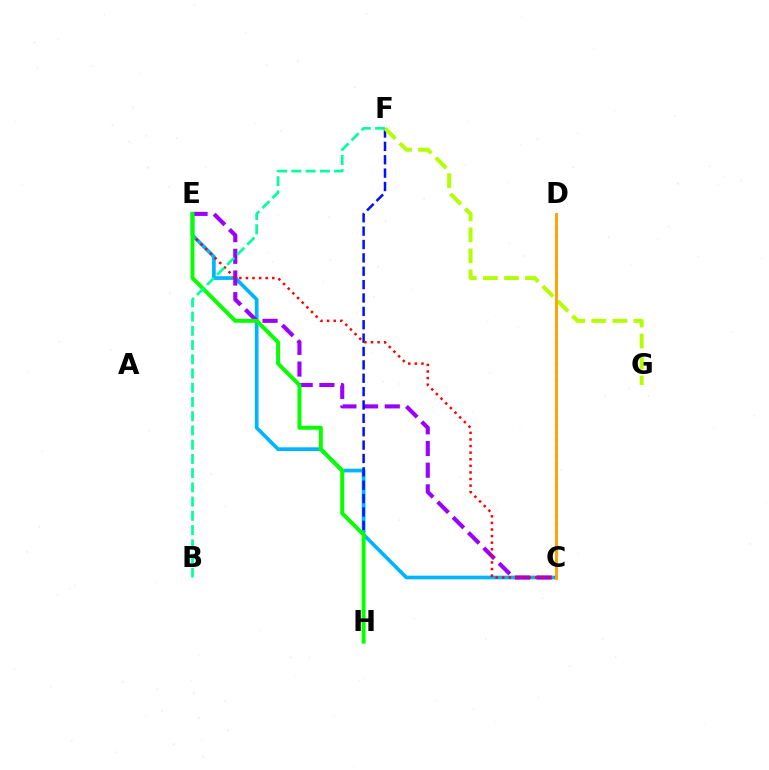{('C', 'E'): [{'color': '#00b5ff', 'line_style': 'solid', 'thickness': 2.67}, {'color': '#9b00ff', 'line_style': 'dashed', 'thickness': 2.95}, {'color': '#ff0000', 'line_style': 'dotted', 'thickness': 1.79}], ('F', 'H'): [{'color': '#0010ff', 'line_style': 'dashed', 'thickness': 1.82}], ('C', 'D'): [{'color': '#ff00bd', 'line_style': 'dotted', 'thickness': 2.06}, {'color': '#ffa500', 'line_style': 'solid', 'thickness': 2.12}], ('F', 'G'): [{'color': '#b3ff00', 'line_style': 'dashed', 'thickness': 2.86}], ('E', 'H'): [{'color': '#08ff00', 'line_style': 'solid', 'thickness': 2.84}], ('B', 'F'): [{'color': '#00ff9d', 'line_style': 'dashed', 'thickness': 1.93}]}